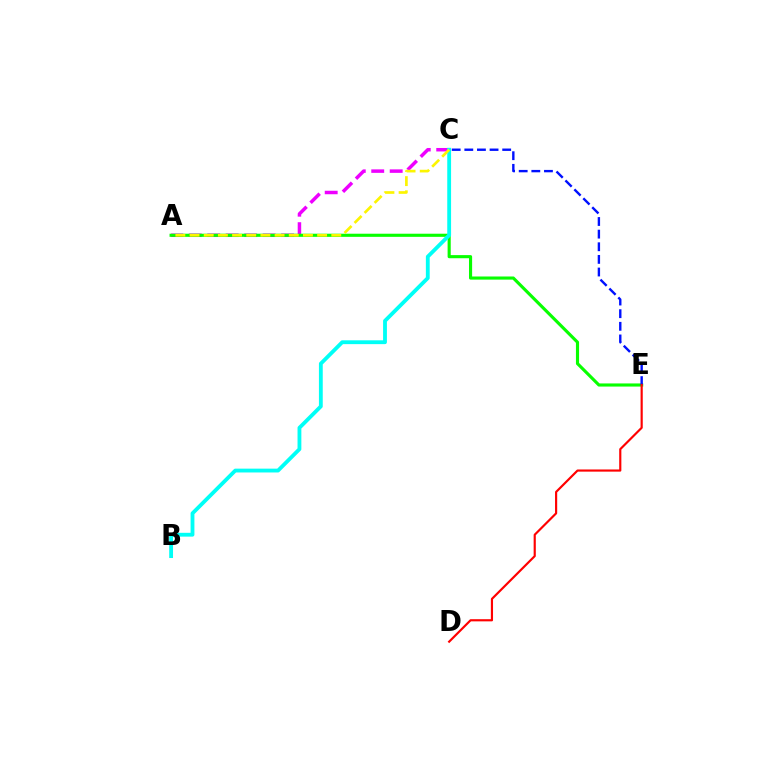{('A', 'C'): [{'color': '#ee00ff', 'line_style': 'dashed', 'thickness': 2.51}, {'color': '#fcf500', 'line_style': 'dashed', 'thickness': 1.93}], ('A', 'E'): [{'color': '#08ff00', 'line_style': 'solid', 'thickness': 2.25}], ('B', 'C'): [{'color': '#00fff6', 'line_style': 'solid', 'thickness': 2.75}], ('C', 'E'): [{'color': '#0010ff', 'line_style': 'dashed', 'thickness': 1.72}], ('D', 'E'): [{'color': '#ff0000', 'line_style': 'solid', 'thickness': 1.56}]}